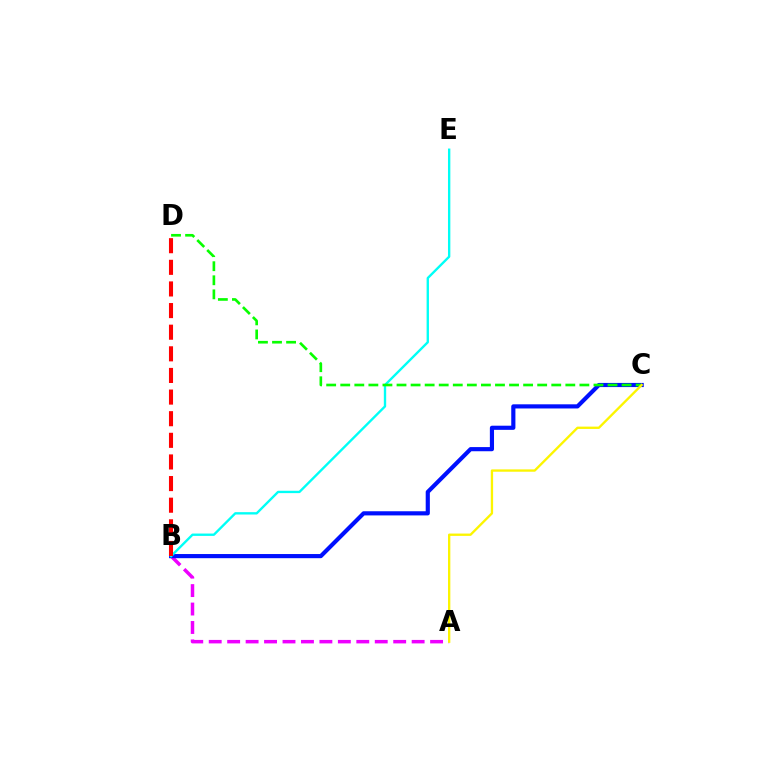{('A', 'B'): [{'color': '#ee00ff', 'line_style': 'dashed', 'thickness': 2.51}], ('B', 'C'): [{'color': '#0010ff', 'line_style': 'solid', 'thickness': 2.99}], ('B', 'E'): [{'color': '#00fff6', 'line_style': 'solid', 'thickness': 1.7}], ('B', 'D'): [{'color': '#ff0000', 'line_style': 'dashed', 'thickness': 2.94}], ('C', 'D'): [{'color': '#08ff00', 'line_style': 'dashed', 'thickness': 1.91}], ('A', 'C'): [{'color': '#fcf500', 'line_style': 'solid', 'thickness': 1.68}]}